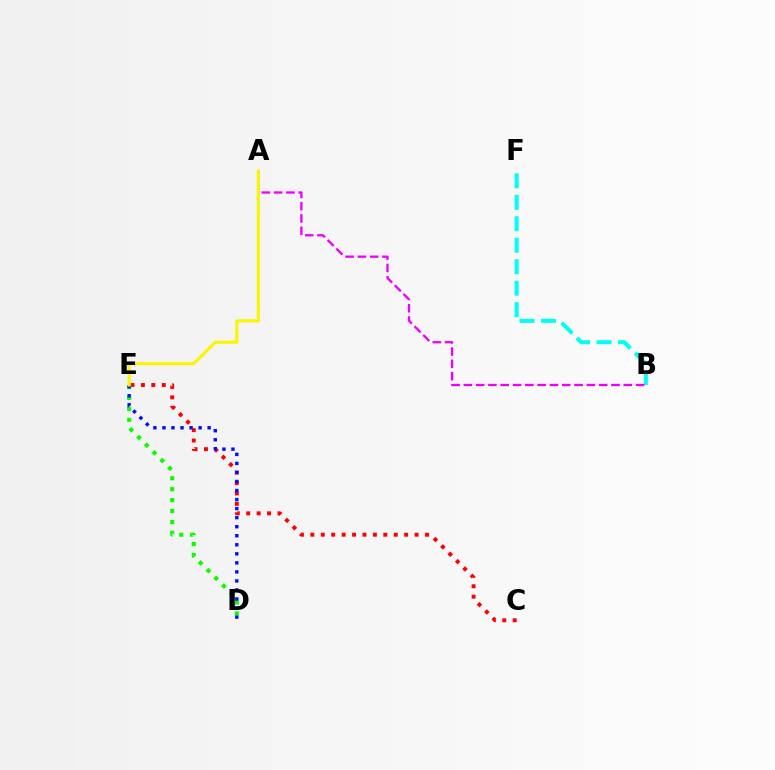{('C', 'E'): [{'color': '#ff0000', 'line_style': 'dotted', 'thickness': 2.83}], ('D', 'E'): [{'color': '#08ff00', 'line_style': 'dotted', 'thickness': 2.96}, {'color': '#0010ff', 'line_style': 'dotted', 'thickness': 2.46}], ('B', 'F'): [{'color': '#00fff6', 'line_style': 'dashed', 'thickness': 2.92}], ('A', 'B'): [{'color': '#ee00ff', 'line_style': 'dashed', 'thickness': 1.67}], ('A', 'E'): [{'color': '#fcf500', 'line_style': 'solid', 'thickness': 2.22}]}